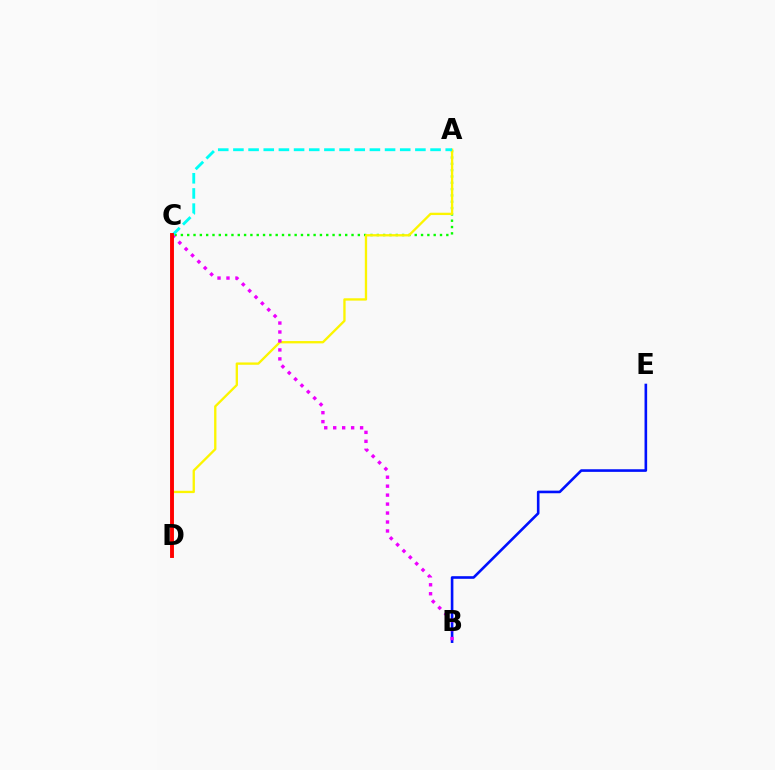{('A', 'C'): [{'color': '#08ff00', 'line_style': 'dotted', 'thickness': 1.72}, {'color': '#00fff6', 'line_style': 'dashed', 'thickness': 2.06}], ('A', 'D'): [{'color': '#fcf500', 'line_style': 'solid', 'thickness': 1.68}], ('B', 'E'): [{'color': '#0010ff', 'line_style': 'solid', 'thickness': 1.88}], ('B', 'C'): [{'color': '#ee00ff', 'line_style': 'dotted', 'thickness': 2.44}], ('C', 'D'): [{'color': '#ff0000', 'line_style': 'solid', 'thickness': 2.8}]}